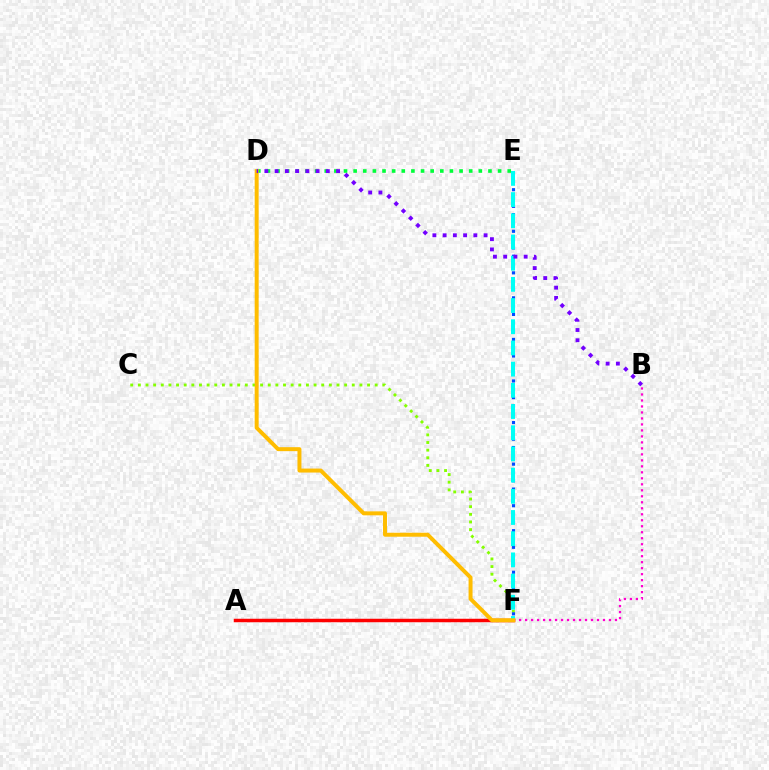{('D', 'E'): [{'color': '#00ff39', 'line_style': 'dotted', 'thickness': 2.62}], ('C', 'F'): [{'color': '#84ff00', 'line_style': 'dotted', 'thickness': 2.08}], ('A', 'F'): [{'color': '#ff0000', 'line_style': 'solid', 'thickness': 2.51}], ('B', 'F'): [{'color': '#ff00cf', 'line_style': 'dotted', 'thickness': 1.63}], ('E', 'F'): [{'color': '#004bff', 'line_style': 'dotted', 'thickness': 2.26}, {'color': '#00fff6', 'line_style': 'dashed', 'thickness': 2.88}], ('D', 'F'): [{'color': '#ffbd00', 'line_style': 'solid', 'thickness': 2.86}], ('B', 'D'): [{'color': '#7200ff', 'line_style': 'dotted', 'thickness': 2.78}]}